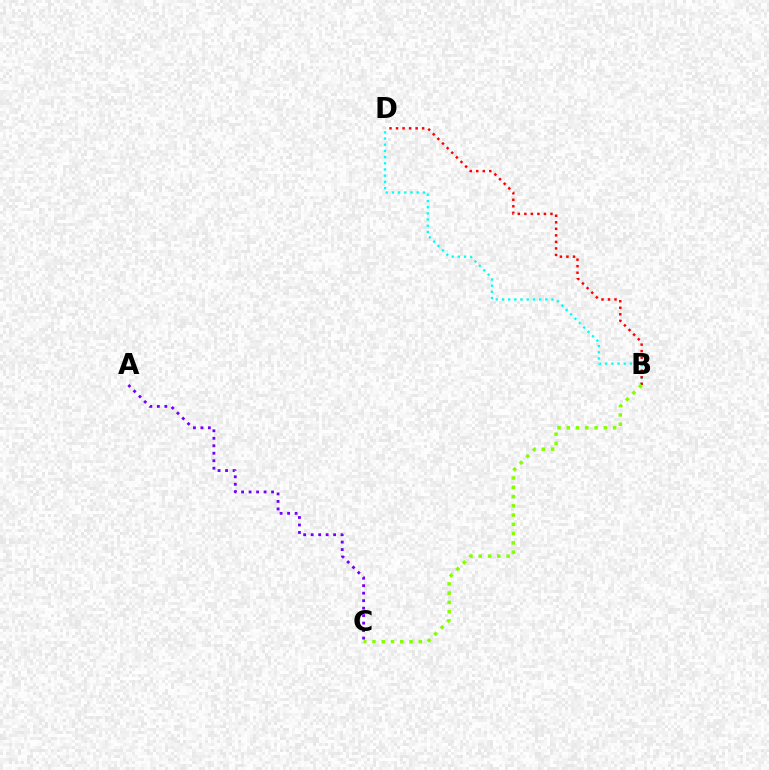{('B', 'D'): [{'color': '#00fff6', 'line_style': 'dotted', 'thickness': 1.68}, {'color': '#ff0000', 'line_style': 'dotted', 'thickness': 1.77}], ('B', 'C'): [{'color': '#84ff00', 'line_style': 'dotted', 'thickness': 2.52}], ('A', 'C'): [{'color': '#7200ff', 'line_style': 'dotted', 'thickness': 2.03}]}